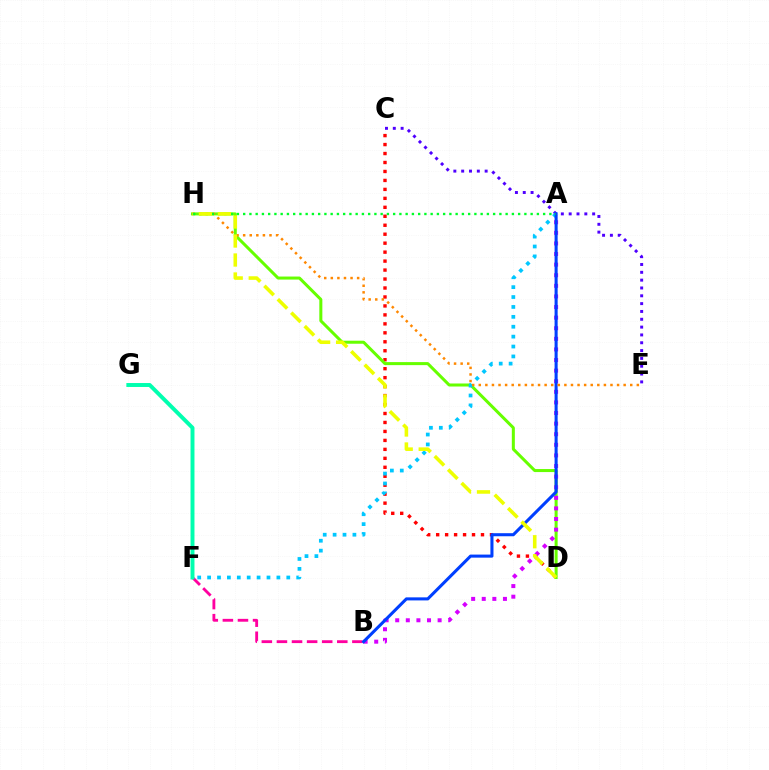{('C', 'D'): [{'color': '#ff0000', 'line_style': 'dotted', 'thickness': 2.44}], ('C', 'E'): [{'color': '#4f00ff', 'line_style': 'dotted', 'thickness': 2.13}], ('D', 'H'): [{'color': '#66ff00', 'line_style': 'solid', 'thickness': 2.18}, {'color': '#eeff00', 'line_style': 'dashed', 'thickness': 2.58}], ('A', 'F'): [{'color': '#00c7ff', 'line_style': 'dotted', 'thickness': 2.69}], ('A', 'B'): [{'color': '#d600ff', 'line_style': 'dotted', 'thickness': 2.88}, {'color': '#003fff', 'line_style': 'solid', 'thickness': 2.2}], ('B', 'F'): [{'color': '#ff00a0', 'line_style': 'dashed', 'thickness': 2.05}], ('E', 'H'): [{'color': '#ff8800', 'line_style': 'dotted', 'thickness': 1.79}], ('A', 'H'): [{'color': '#00ff27', 'line_style': 'dotted', 'thickness': 1.7}], ('F', 'G'): [{'color': '#00ffaf', 'line_style': 'solid', 'thickness': 2.84}]}